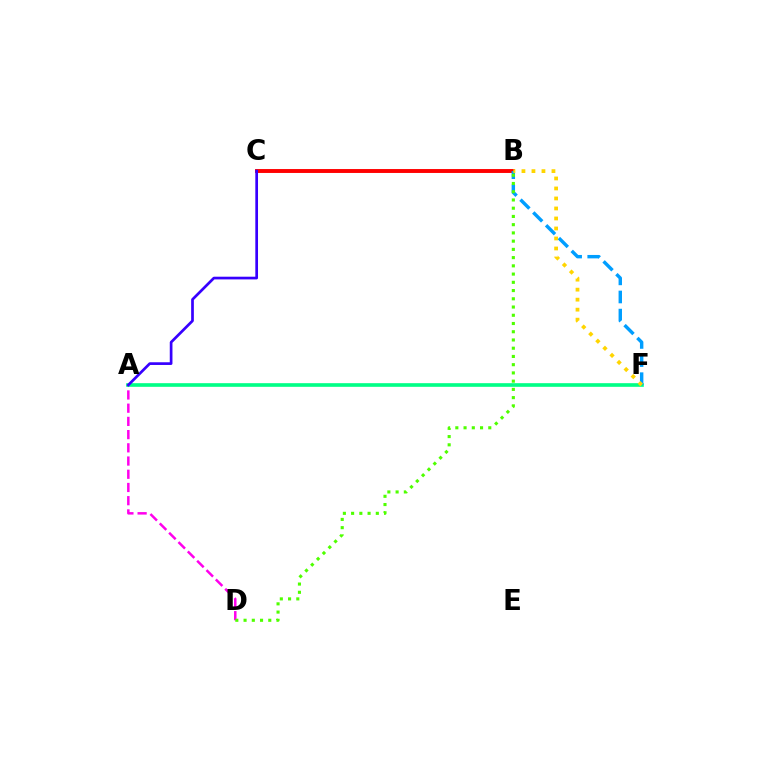{('A', 'D'): [{'color': '#ff00ed', 'line_style': 'dashed', 'thickness': 1.8}], ('A', 'F'): [{'color': '#00ff86', 'line_style': 'solid', 'thickness': 2.62}], ('B', 'C'): [{'color': '#ff0000', 'line_style': 'solid', 'thickness': 2.81}], ('B', 'F'): [{'color': '#009eff', 'line_style': 'dashed', 'thickness': 2.46}, {'color': '#ffd500', 'line_style': 'dotted', 'thickness': 2.72}], ('A', 'C'): [{'color': '#3700ff', 'line_style': 'solid', 'thickness': 1.94}], ('B', 'D'): [{'color': '#4fff00', 'line_style': 'dotted', 'thickness': 2.24}]}